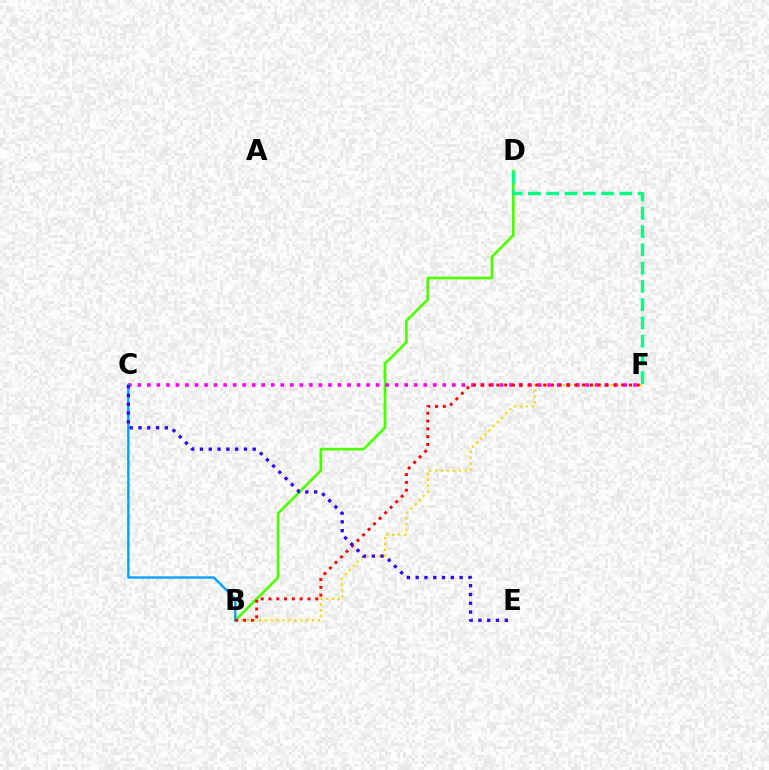{('B', 'F'): [{'color': '#ffd500', 'line_style': 'dotted', 'thickness': 1.6}, {'color': '#ff0000', 'line_style': 'dotted', 'thickness': 2.12}], ('B', 'D'): [{'color': '#4fff00', 'line_style': 'solid', 'thickness': 1.94}], ('C', 'F'): [{'color': '#ff00ed', 'line_style': 'dotted', 'thickness': 2.59}], ('B', 'C'): [{'color': '#009eff', 'line_style': 'solid', 'thickness': 1.69}], ('C', 'E'): [{'color': '#3700ff', 'line_style': 'dotted', 'thickness': 2.39}], ('D', 'F'): [{'color': '#00ff86', 'line_style': 'dashed', 'thickness': 2.48}]}